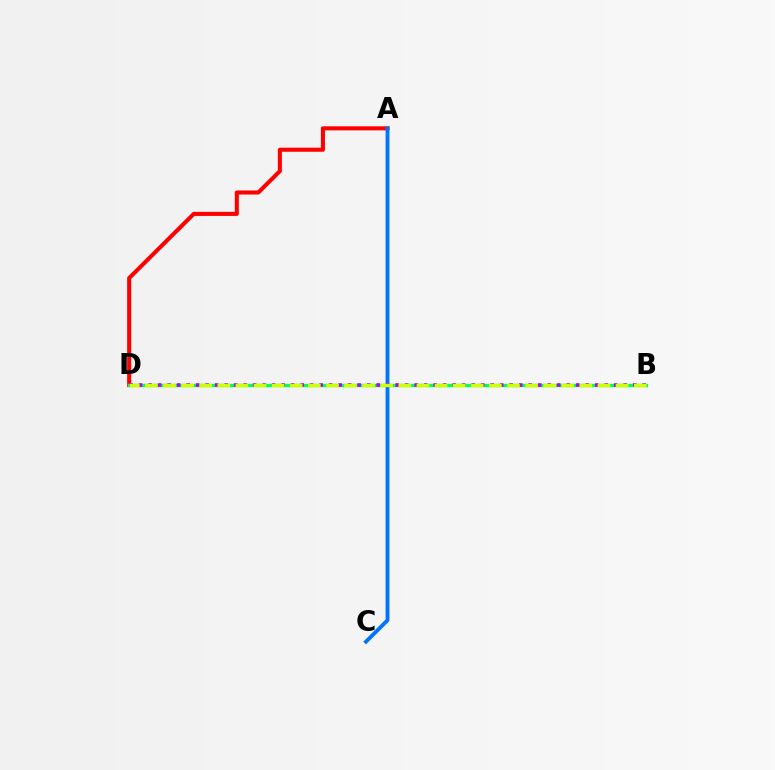{('A', 'D'): [{'color': '#ff0000', 'line_style': 'solid', 'thickness': 2.93}], ('B', 'D'): [{'color': '#00ff5c', 'line_style': 'solid', 'thickness': 2.42}, {'color': '#b900ff', 'line_style': 'dotted', 'thickness': 2.58}, {'color': '#d1ff00', 'line_style': 'dashed', 'thickness': 2.46}], ('A', 'C'): [{'color': '#0074ff', 'line_style': 'solid', 'thickness': 2.77}]}